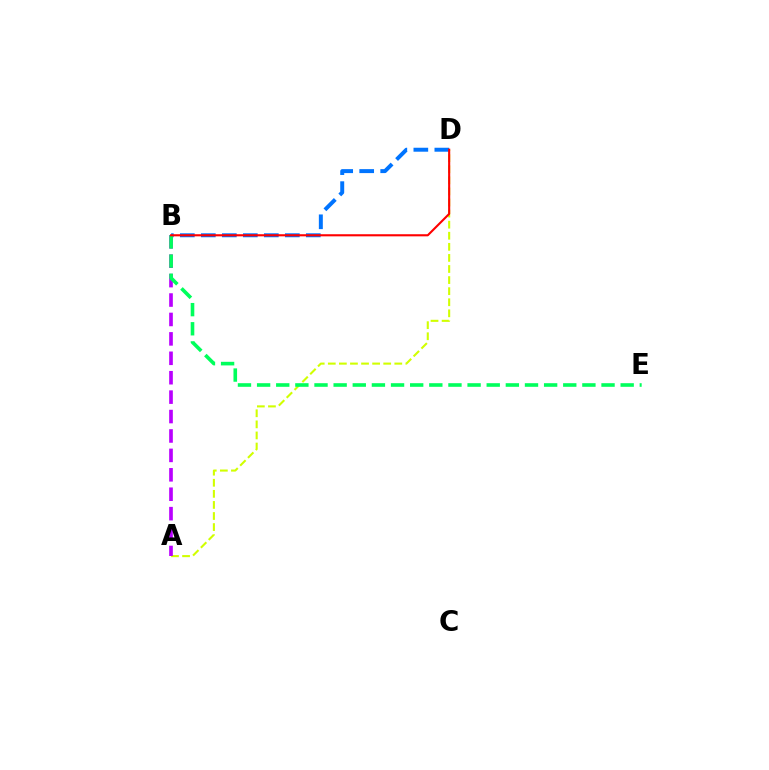{('A', 'D'): [{'color': '#d1ff00', 'line_style': 'dashed', 'thickness': 1.51}], ('A', 'B'): [{'color': '#b900ff', 'line_style': 'dashed', 'thickness': 2.64}], ('B', 'D'): [{'color': '#0074ff', 'line_style': 'dashed', 'thickness': 2.85}, {'color': '#ff0000', 'line_style': 'solid', 'thickness': 1.52}], ('B', 'E'): [{'color': '#00ff5c', 'line_style': 'dashed', 'thickness': 2.6}]}